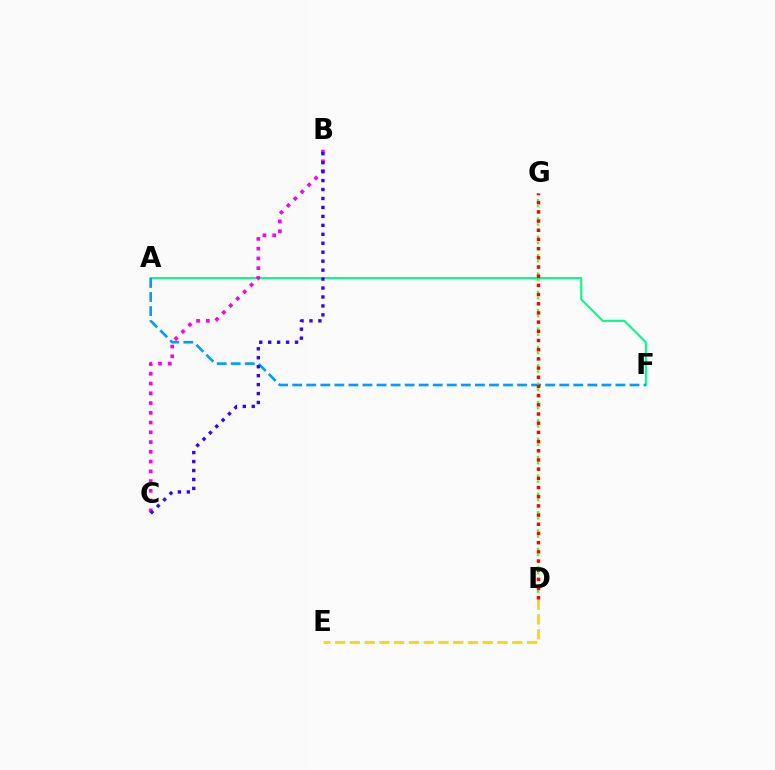{('A', 'F'): [{'color': '#00ff86', 'line_style': 'solid', 'thickness': 1.52}, {'color': '#009eff', 'line_style': 'dashed', 'thickness': 1.91}], ('B', 'C'): [{'color': '#ff00ed', 'line_style': 'dotted', 'thickness': 2.65}, {'color': '#3700ff', 'line_style': 'dotted', 'thickness': 2.43}], ('D', 'G'): [{'color': '#4fff00', 'line_style': 'dotted', 'thickness': 1.66}, {'color': '#ff0000', 'line_style': 'dotted', 'thickness': 2.5}], ('D', 'E'): [{'color': '#ffd500', 'line_style': 'dashed', 'thickness': 2.01}]}